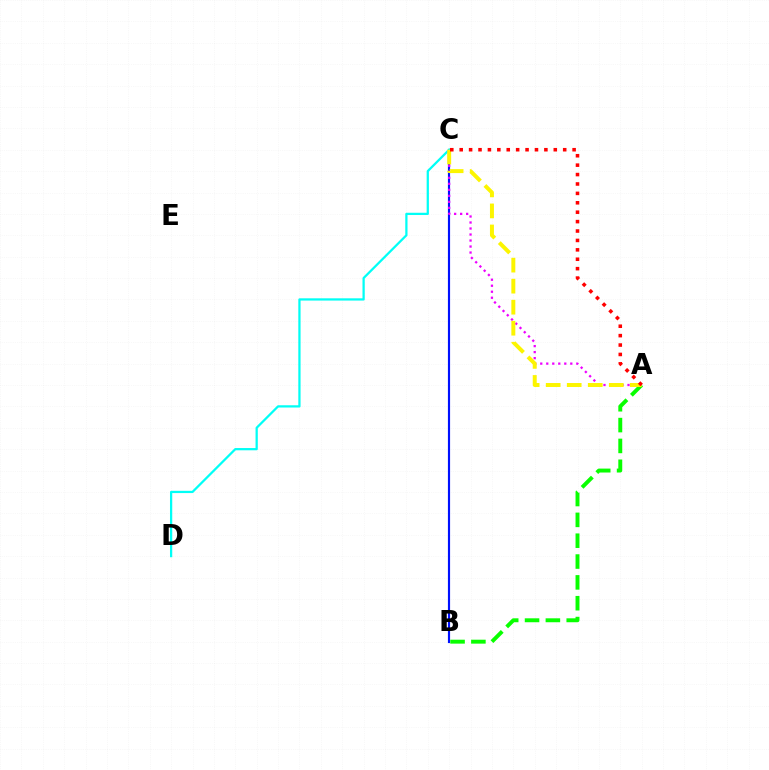{('B', 'C'): [{'color': '#0010ff', 'line_style': 'solid', 'thickness': 1.56}], ('A', 'C'): [{'color': '#ee00ff', 'line_style': 'dotted', 'thickness': 1.63}, {'color': '#fcf500', 'line_style': 'dashed', 'thickness': 2.86}, {'color': '#ff0000', 'line_style': 'dotted', 'thickness': 2.56}], ('C', 'D'): [{'color': '#00fff6', 'line_style': 'solid', 'thickness': 1.62}], ('A', 'B'): [{'color': '#08ff00', 'line_style': 'dashed', 'thickness': 2.83}]}